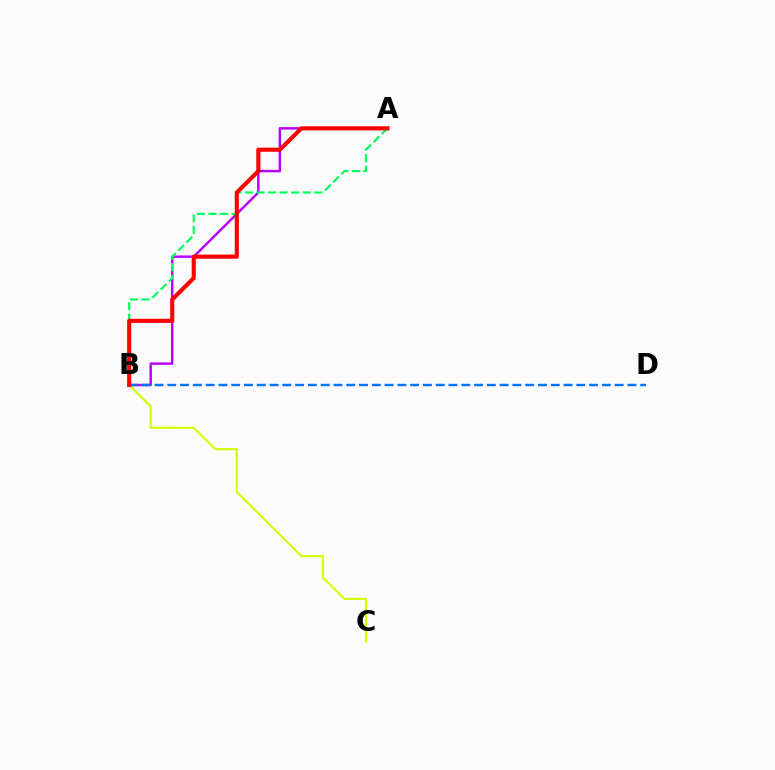{('A', 'B'): [{'color': '#b900ff', 'line_style': 'solid', 'thickness': 1.76}, {'color': '#00ff5c', 'line_style': 'dashed', 'thickness': 1.57}, {'color': '#ff0000', 'line_style': 'solid', 'thickness': 2.97}], ('B', 'C'): [{'color': '#d1ff00', 'line_style': 'solid', 'thickness': 1.51}], ('B', 'D'): [{'color': '#0074ff', 'line_style': 'dashed', 'thickness': 1.74}]}